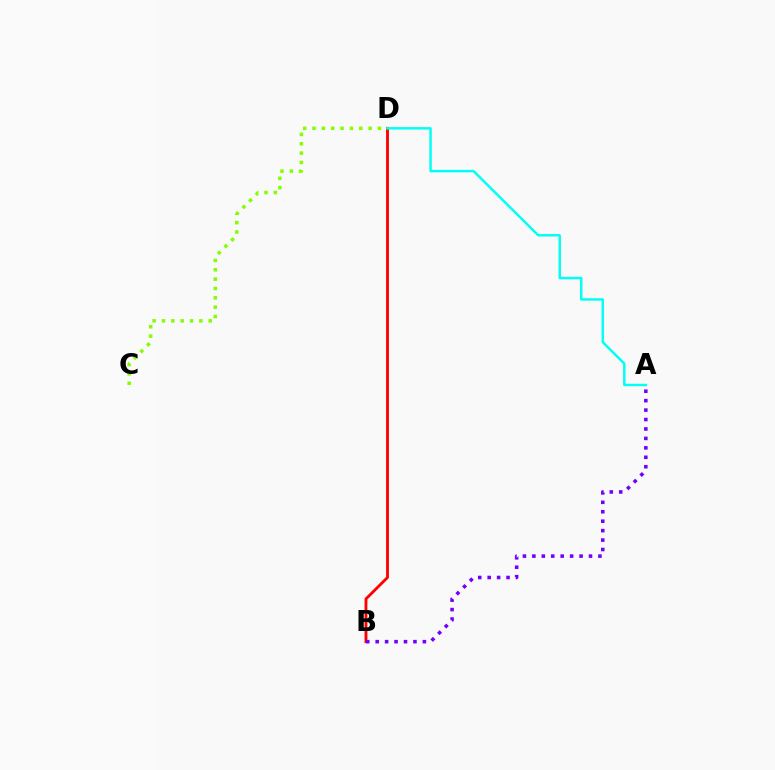{('B', 'D'): [{'color': '#ff0000', 'line_style': 'solid', 'thickness': 2.05}], ('A', 'D'): [{'color': '#00fff6', 'line_style': 'solid', 'thickness': 1.77}], ('A', 'B'): [{'color': '#7200ff', 'line_style': 'dotted', 'thickness': 2.56}], ('C', 'D'): [{'color': '#84ff00', 'line_style': 'dotted', 'thickness': 2.54}]}